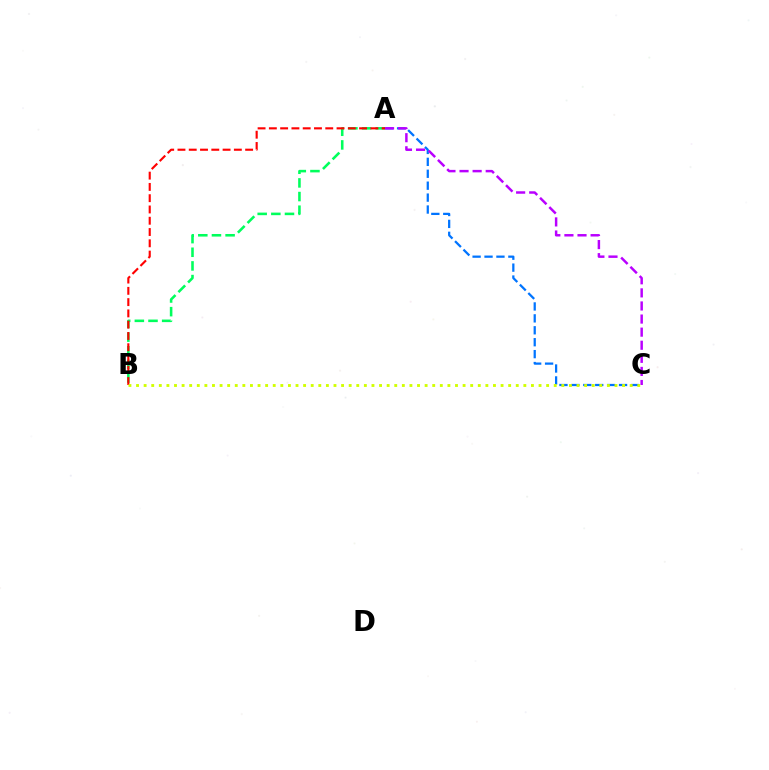{('A', 'B'): [{'color': '#00ff5c', 'line_style': 'dashed', 'thickness': 1.85}, {'color': '#ff0000', 'line_style': 'dashed', 'thickness': 1.53}], ('A', 'C'): [{'color': '#0074ff', 'line_style': 'dashed', 'thickness': 1.62}, {'color': '#b900ff', 'line_style': 'dashed', 'thickness': 1.78}], ('B', 'C'): [{'color': '#d1ff00', 'line_style': 'dotted', 'thickness': 2.06}]}